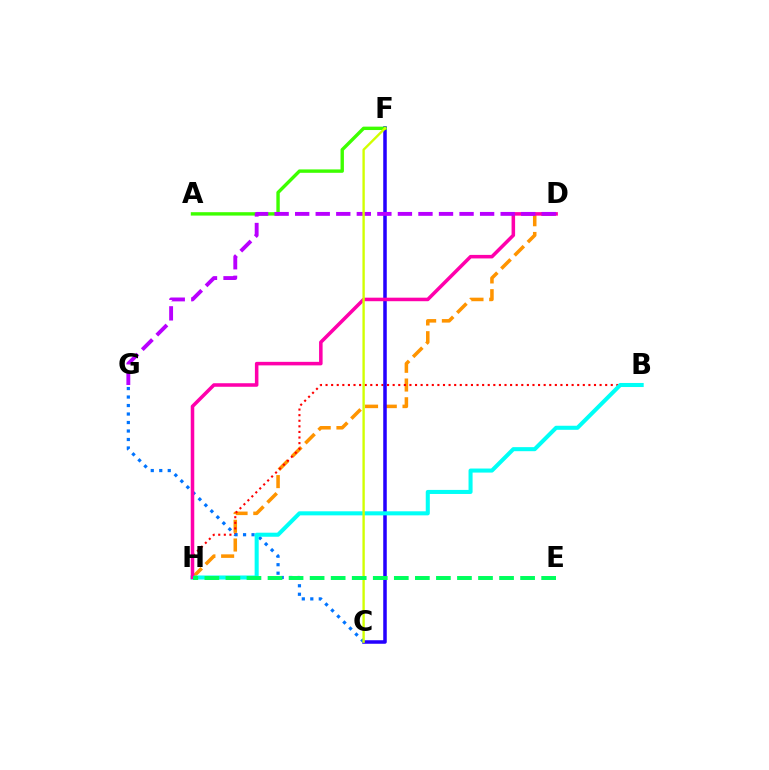{('D', 'H'): [{'color': '#ff9400', 'line_style': 'dashed', 'thickness': 2.54}, {'color': '#ff00ac', 'line_style': 'solid', 'thickness': 2.55}], ('B', 'H'): [{'color': '#ff0000', 'line_style': 'dotted', 'thickness': 1.52}, {'color': '#00fff6', 'line_style': 'solid', 'thickness': 2.92}], ('C', 'F'): [{'color': '#2500ff', 'line_style': 'solid', 'thickness': 2.54}, {'color': '#d1ff00', 'line_style': 'solid', 'thickness': 1.7}], ('C', 'G'): [{'color': '#0074ff', 'line_style': 'dotted', 'thickness': 2.31}], ('A', 'F'): [{'color': '#3dff00', 'line_style': 'solid', 'thickness': 2.44}], ('D', 'G'): [{'color': '#b900ff', 'line_style': 'dashed', 'thickness': 2.79}], ('E', 'H'): [{'color': '#00ff5c', 'line_style': 'dashed', 'thickness': 2.86}]}